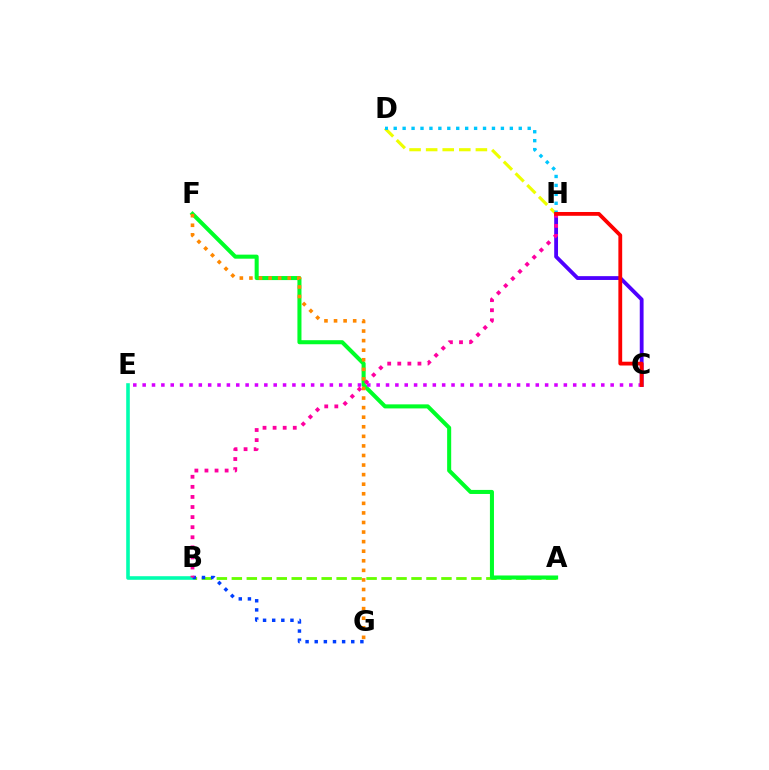{('A', 'B'): [{'color': '#66ff00', 'line_style': 'dashed', 'thickness': 2.03}], ('D', 'H'): [{'color': '#eeff00', 'line_style': 'dashed', 'thickness': 2.25}, {'color': '#00c7ff', 'line_style': 'dotted', 'thickness': 2.43}], ('A', 'F'): [{'color': '#00ff27', 'line_style': 'solid', 'thickness': 2.92}], ('B', 'E'): [{'color': '#00ffaf', 'line_style': 'solid', 'thickness': 2.59}], ('F', 'G'): [{'color': '#ff8800', 'line_style': 'dotted', 'thickness': 2.6}], ('B', 'G'): [{'color': '#003fff', 'line_style': 'dotted', 'thickness': 2.48}], ('C', 'H'): [{'color': '#4f00ff', 'line_style': 'solid', 'thickness': 2.75}, {'color': '#ff0000', 'line_style': 'solid', 'thickness': 2.74}], ('C', 'E'): [{'color': '#d600ff', 'line_style': 'dotted', 'thickness': 2.54}], ('B', 'H'): [{'color': '#ff00a0', 'line_style': 'dotted', 'thickness': 2.74}]}